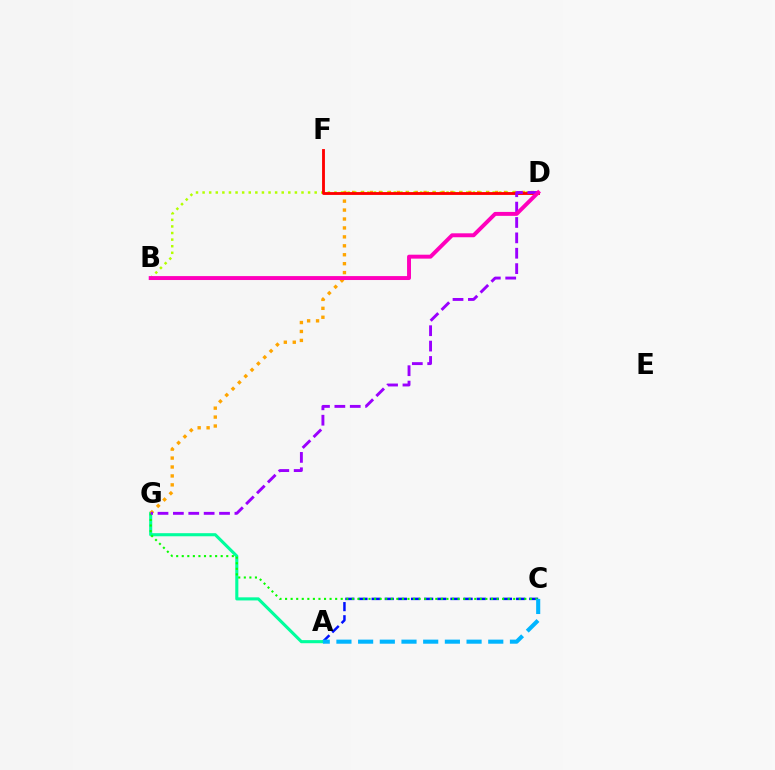{('A', 'C'): [{'color': '#0010ff', 'line_style': 'dashed', 'thickness': 1.78}, {'color': '#00b5ff', 'line_style': 'dashed', 'thickness': 2.95}], ('A', 'G'): [{'color': '#00ff9d', 'line_style': 'solid', 'thickness': 2.23}], ('D', 'G'): [{'color': '#ffa500', 'line_style': 'dotted', 'thickness': 2.43}, {'color': '#9b00ff', 'line_style': 'dashed', 'thickness': 2.09}], ('B', 'D'): [{'color': '#b3ff00', 'line_style': 'dotted', 'thickness': 1.79}, {'color': '#ff00bd', 'line_style': 'solid', 'thickness': 2.83}], ('C', 'G'): [{'color': '#08ff00', 'line_style': 'dotted', 'thickness': 1.51}], ('D', 'F'): [{'color': '#ff0000', 'line_style': 'solid', 'thickness': 2.05}]}